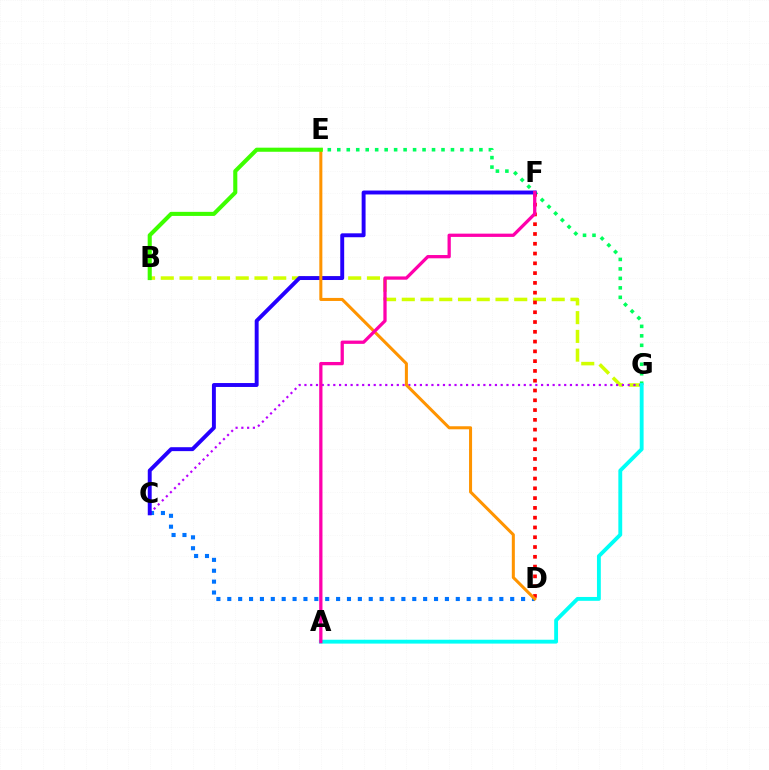{('C', 'D'): [{'color': '#0074ff', 'line_style': 'dotted', 'thickness': 2.96}], ('E', 'G'): [{'color': '#00ff5c', 'line_style': 'dotted', 'thickness': 2.57}], ('B', 'G'): [{'color': '#d1ff00', 'line_style': 'dashed', 'thickness': 2.55}], ('D', 'F'): [{'color': '#ff0000', 'line_style': 'dotted', 'thickness': 2.66}], ('C', 'G'): [{'color': '#b900ff', 'line_style': 'dotted', 'thickness': 1.57}], ('A', 'G'): [{'color': '#00fff6', 'line_style': 'solid', 'thickness': 2.78}], ('C', 'F'): [{'color': '#2500ff', 'line_style': 'solid', 'thickness': 2.82}], ('D', 'E'): [{'color': '#ff9400', 'line_style': 'solid', 'thickness': 2.19}], ('A', 'F'): [{'color': '#ff00ac', 'line_style': 'solid', 'thickness': 2.35}], ('B', 'E'): [{'color': '#3dff00', 'line_style': 'solid', 'thickness': 2.94}]}